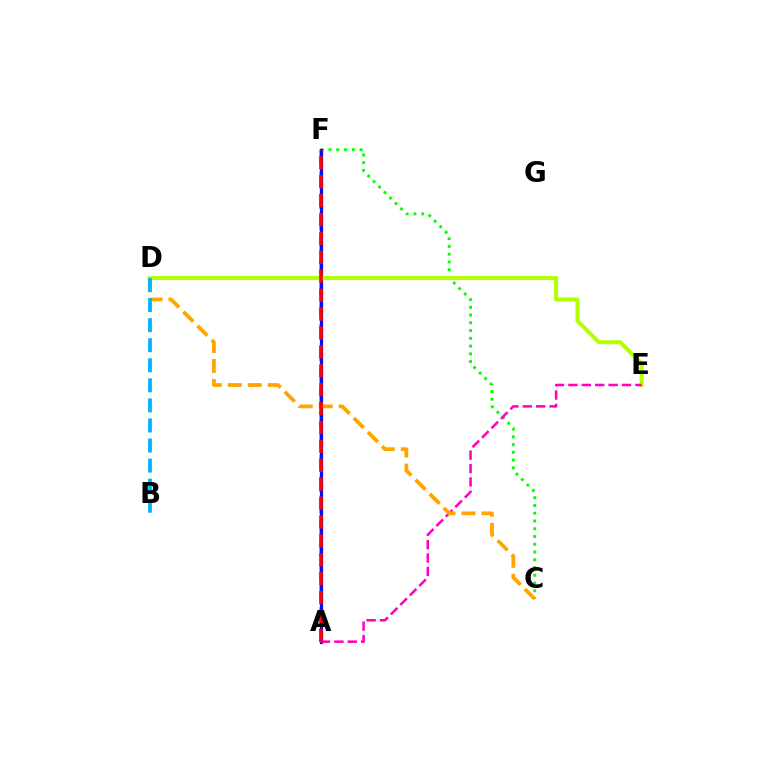{('C', 'F'): [{'color': '#08ff00', 'line_style': 'dotted', 'thickness': 2.11}], ('A', 'F'): [{'color': '#9b00ff', 'line_style': 'solid', 'thickness': 2.3}, {'color': '#00ff9d', 'line_style': 'dashed', 'thickness': 2.96}, {'color': '#0010ff', 'line_style': 'solid', 'thickness': 2.22}, {'color': '#ff0000', 'line_style': 'dashed', 'thickness': 2.57}], ('D', 'E'): [{'color': '#b3ff00', 'line_style': 'solid', 'thickness': 2.89}], ('A', 'E'): [{'color': '#ff00bd', 'line_style': 'dashed', 'thickness': 1.82}], ('C', 'D'): [{'color': '#ffa500', 'line_style': 'dashed', 'thickness': 2.71}], ('B', 'D'): [{'color': '#00b5ff', 'line_style': 'dashed', 'thickness': 2.73}]}